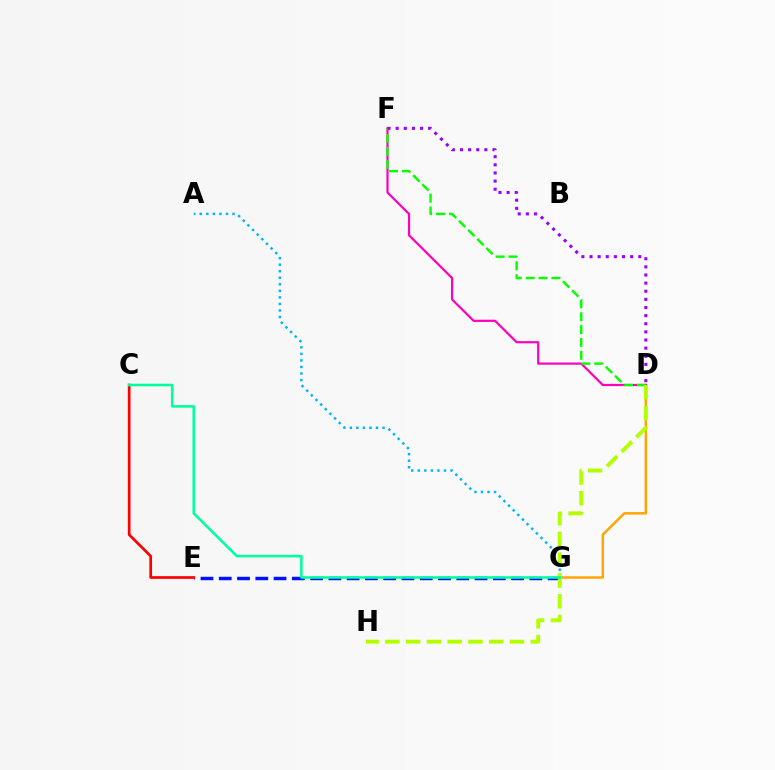{('D', 'G'): [{'color': '#ffa500', 'line_style': 'solid', 'thickness': 1.77}], ('D', 'F'): [{'color': '#ff00bd', 'line_style': 'solid', 'thickness': 1.59}, {'color': '#08ff00', 'line_style': 'dashed', 'thickness': 1.75}, {'color': '#9b00ff', 'line_style': 'dotted', 'thickness': 2.21}], ('A', 'G'): [{'color': '#00b5ff', 'line_style': 'dotted', 'thickness': 1.78}], ('E', 'G'): [{'color': '#0010ff', 'line_style': 'dashed', 'thickness': 2.48}], ('D', 'H'): [{'color': '#b3ff00', 'line_style': 'dashed', 'thickness': 2.82}], ('C', 'E'): [{'color': '#ff0000', 'line_style': 'solid', 'thickness': 1.94}], ('C', 'G'): [{'color': '#00ff9d', 'line_style': 'solid', 'thickness': 1.85}]}